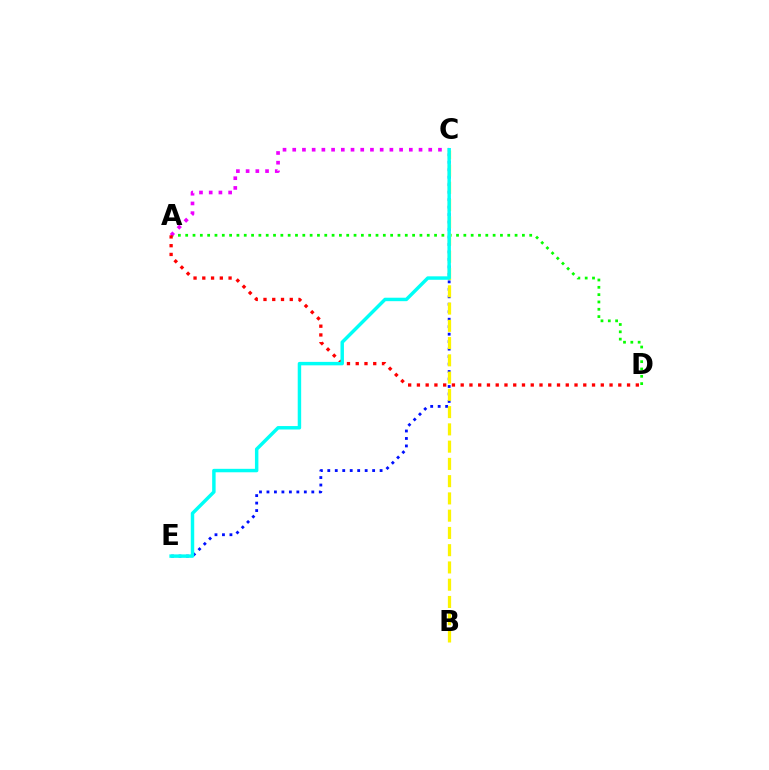{('C', 'E'): [{'color': '#0010ff', 'line_style': 'dotted', 'thickness': 2.03}, {'color': '#00fff6', 'line_style': 'solid', 'thickness': 2.49}], ('A', 'D'): [{'color': '#08ff00', 'line_style': 'dotted', 'thickness': 1.99}, {'color': '#ff0000', 'line_style': 'dotted', 'thickness': 2.38}], ('A', 'C'): [{'color': '#ee00ff', 'line_style': 'dotted', 'thickness': 2.64}], ('B', 'C'): [{'color': '#fcf500', 'line_style': 'dashed', 'thickness': 2.34}]}